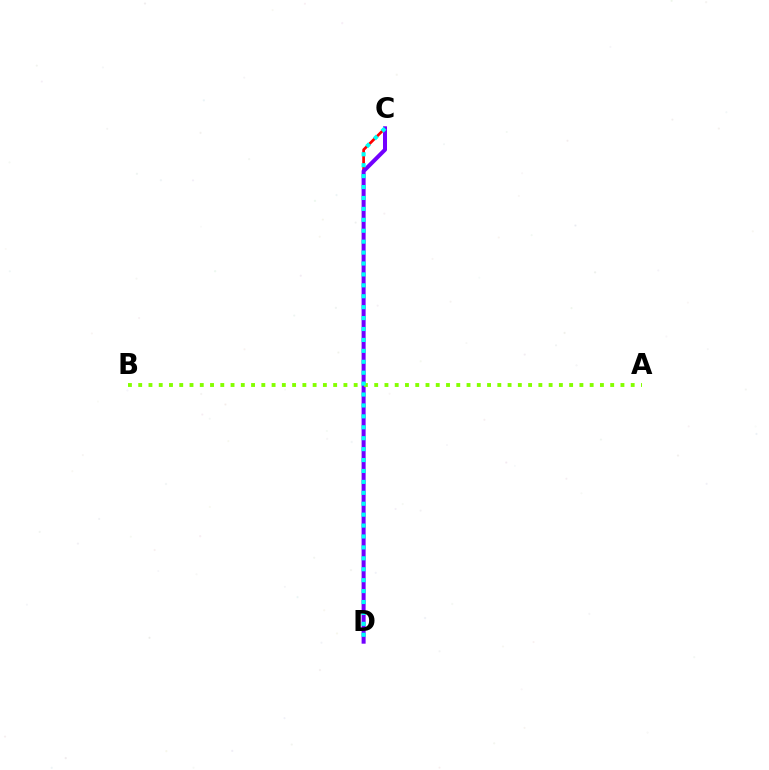{('C', 'D'): [{'color': '#ff0000', 'line_style': 'solid', 'thickness': 1.94}, {'color': '#7200ff', 'line_style': 'solid', 'thickness': 2.89}, {'color': '#00fff6', 'line_style': 'dotted', 'thickness': 2.97}], ('A', 'B'): [{'color': '#84ff00', 'line_style': 'dotted', 'thickness': 2.79}]}